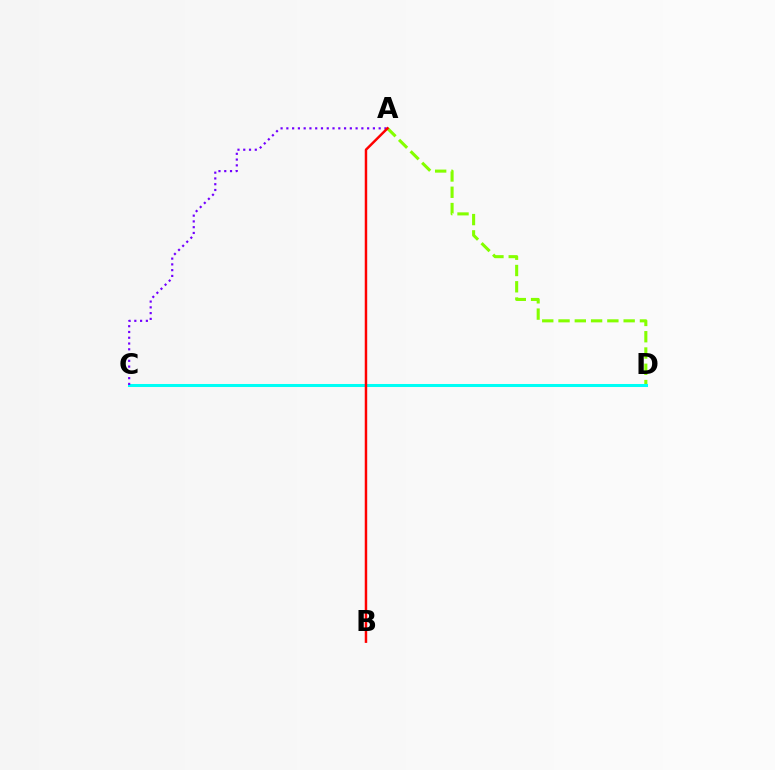{('A', 'D'): [{'color': '#84ff00', 'line_style': 'dashed', 'thickness': 2.21}], ('C', 'D'): [{'color': '#00fff6', 'line_style': 'solid', 'thickness': 2.18}], ('A', 'C'): [{'color': '#7200ff', 'line_style': 'dotted', 'thickness': 1.57}], ('A', 'B'): [{'color': '#ff0000', 'line_style': 'solid', 'thickness': 1.77}]}